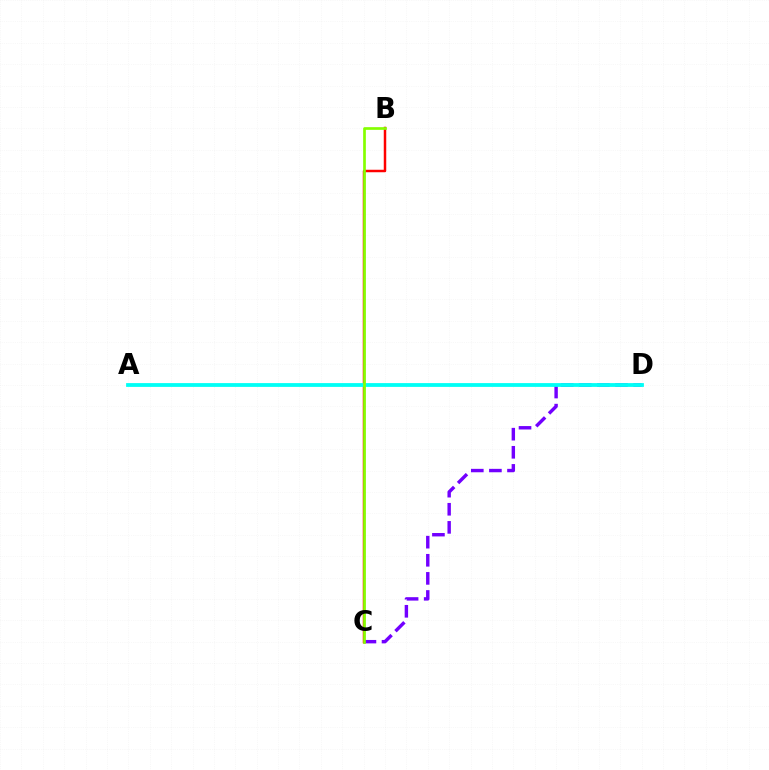{('C', 'D'): [{'color': '#7200ff', 'line_style': 'dashed', 'thickness': 2.46}], ('B', 'C'): [{'color': '#ff0000', 'line_style': 'solid', 'thickness': 1.79}, {'color': '#84ff00', 'line_style': 'solid', 'thickness': 1.94}], ('A', 'D'): [{'color': '#00fff6', 'line_style': 'solid', 'thickness': 2.73}]}